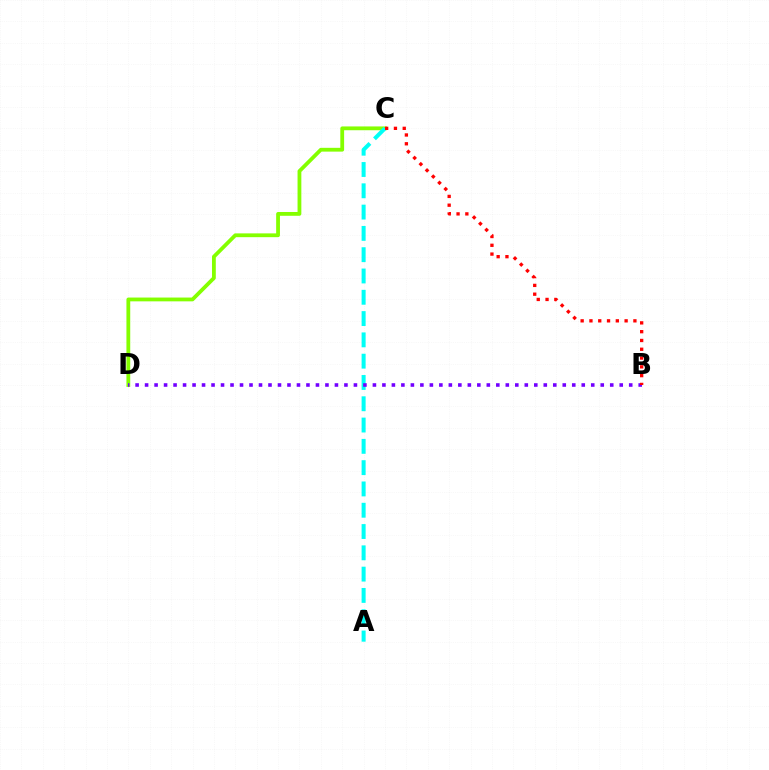{('C', 'D'): [{'color': '#84ff00', 'line_style': 'solid', 'thickness': 2.73}], ('A', 'C'): [{'color': '#00fff6', 'line_style': 'dashed', 'thickness': 2.89}], ('B', 'D'): [{'color': '#7200ff', 'line_style': 'dotted', 'thickness': 2.58}], ('B', 'C'): [{'color': '#ff0000', 'line_style': 'dotted', 'thickness': 2.39}]}